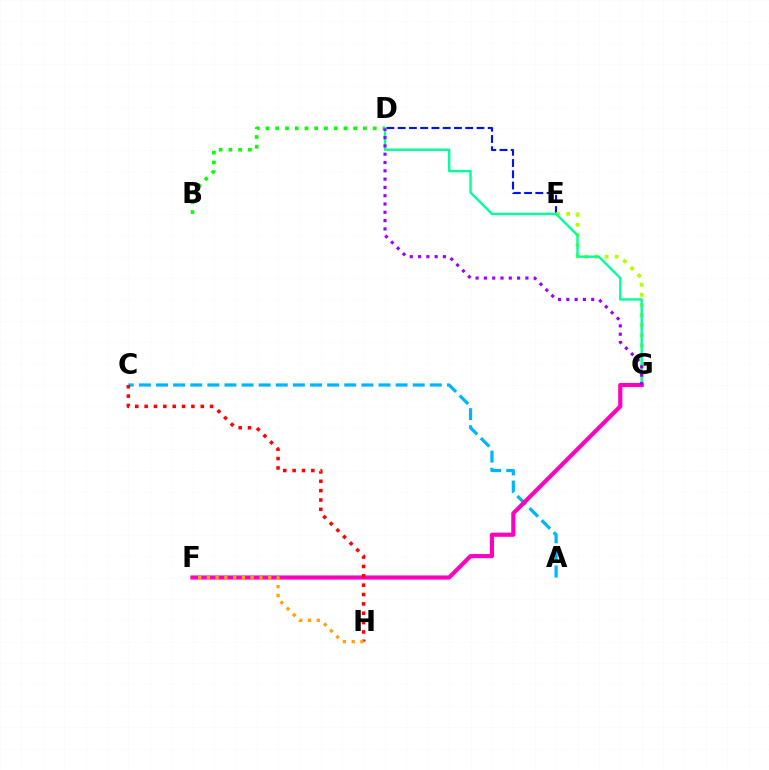{('B', 'D'): [{'color': '#08ff00', 'line_style': 'dotted', 'thickness': 2.65}], ('D', 'E'): [{'color': '#0010ff', 'line_style': 'dashed', 'thickness': 1.53}], ('E', 'G'): [{'color': '#b3ff00', 'line_style': 'dotted', 'thickness': 2.75}], ('A', 'C'): [{'color': '#00b5ff', 'line_style': 'dashed', 'thickness': 2.32}], ('D', 'G'): [{'color': '#00ff9d', 'line_style': 'solid', 'thickness': 1.71}, {'color': '#9b00ff', 'line_style': 'dotted', 'thickness': 2.25}], ('F', 'G'): [{'color': '#ff00bd', 'line_style': 'solid', 'thickness': 2.98}], ('C', 'H'): [{'color': '#ff0000', 'line_style': 'dotted', 'thickness': 2.54}], ('F', 'H'): [{'color': '#ffa500', 'line_style': 'dotted', 'thickness': 2.38}]}